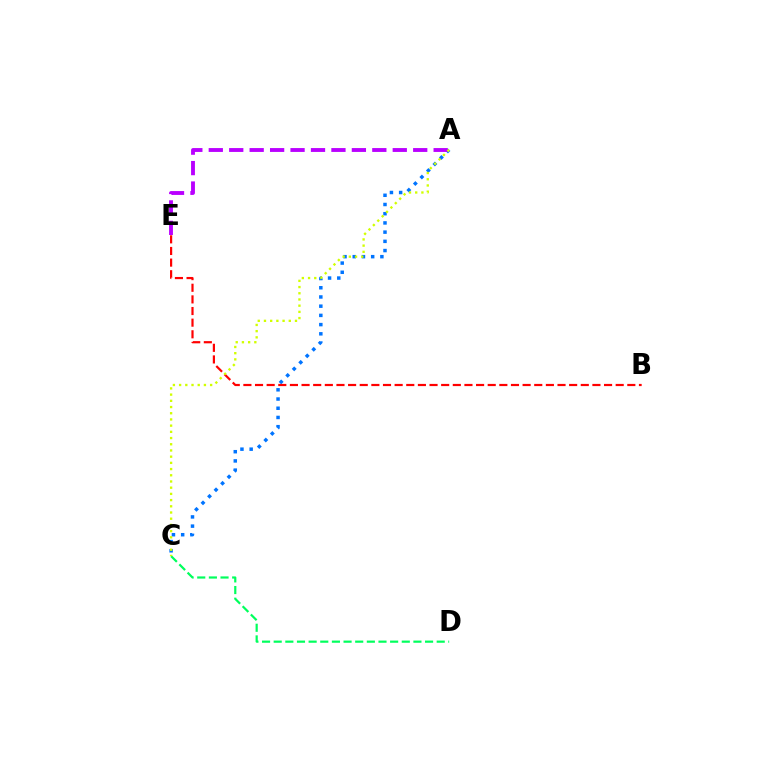{('A', 'C'): [{'color': '#0074ff', 'line_style': 'dotted', 'thickness': 2.5}, {'color': '#d1ff00', 'line_style': 'dotted', 'thickness': 1.69}], ('A', 'E'): [{'color': '#b900ff', 'line_style': 'dashed', 'thickness': 2.78}], ('C', 'D'): [{'color': '#00ff5c', 'line_style': 'dashed', 'thickness': 1.58}], ('B', 'E'): [{'color': '#ff0000', 'line_style': 'dashed', 'thickness': 1.58}]}